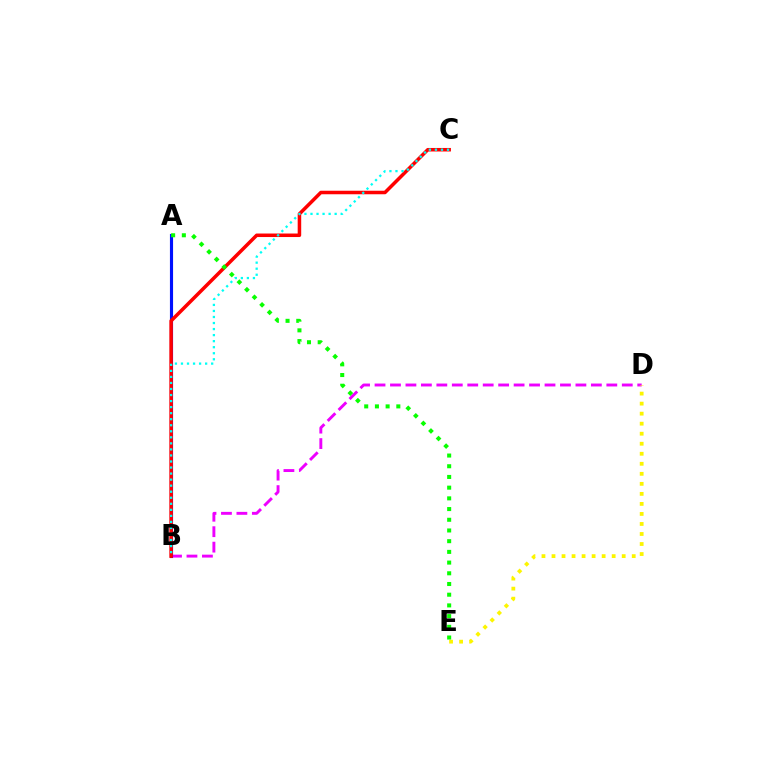{('B', 'D'): [{'color': '#ee00ff', 'line_style': 'dashed', 'thickness': 2.1}], ('D', 'E'): [{'color': '#fcf500', 'line_style': 'dotted', 'thickness': 2.72}], ('A', 'B'): [{'color': '#0010ff', 'line_style': 'solid', 'thickness': 2.26}], ('B', 'C'): [{'color': '#ff0000', 'line_style': 'solid', 'thickness': 2.53}, {'color': '#00fff6', 'line_style': 'dotted', 'thickness': 1.64}], ('A', 'E'): [{'color': '#08ff00', 'line_style': 'dotted', 'thickness': 2.91}]}